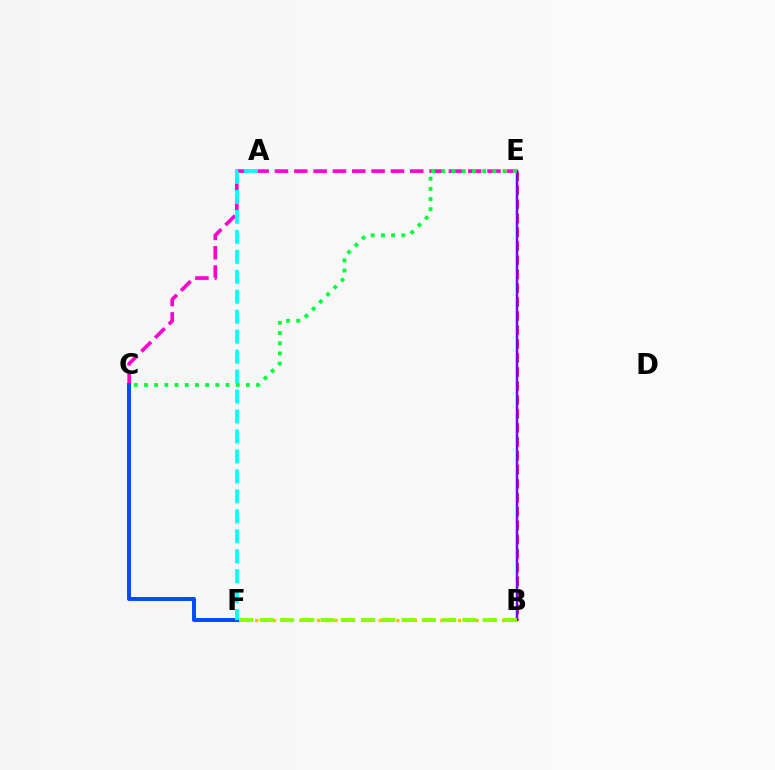{('B', 'E'): [{'color': '#ff0000', 'line_style': 'dashed', 'thickness': 1.9}, {'color': '#7200ff', 'line_style': 'solid', 'thickness': 1.79}], ('B', 'F'): [{'color': '#ffbd00', 'line_style': 'dotted', 'thickness': 2.39}, {'color': '#84ff00', 'line_style': 'dashed', 'thickness': 2.75}], ('C', 'E'): [{'color': '#ff00cf', 'line_style': 'dashed', 'thickness': 2.63}, {'color': '#00ff39', 'line_style': 'dotted', 'thickness': 2.77}], ('C', 'F'): [{'color': '#004bff', 'line_style': 'solid', 'thickness': 2.85}], ('A', 'F'): [{'color': '#00fff6', 'line_style': 'dashed', 'thickness': 2.71}]}